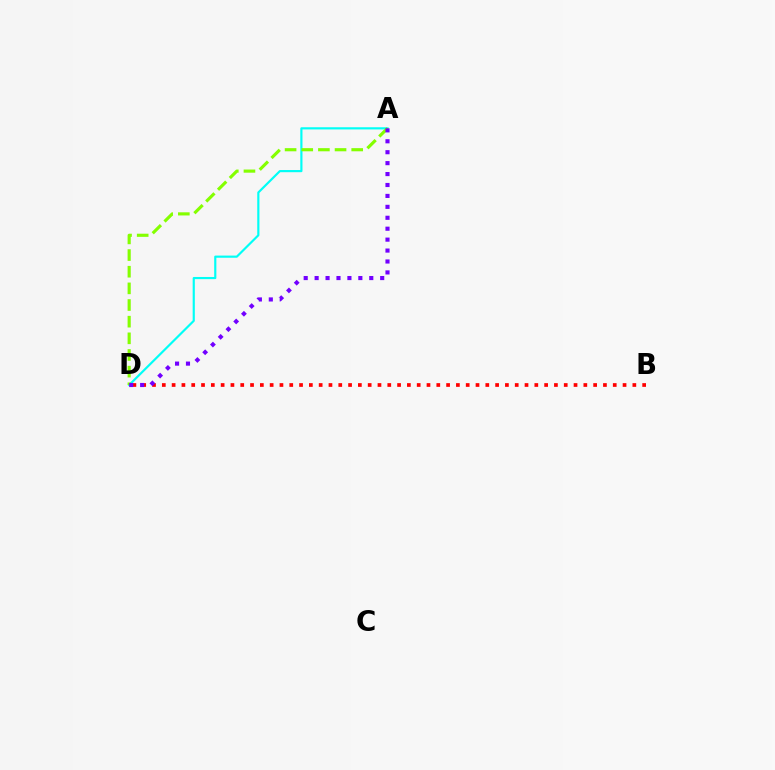{('A', 'D'): [{'color': '#00fff6', 'line_style': 'solid', 'thickness': 1.56}, {'color': '#84ff00', 'line_style': 'dashed', 'thickness': 2.26}, {'color': '#7200ff', 'line_style': 'dotted', 'thickness': 2.97}], ('B', 'D'): [{'color': '#ff0000', 'line_style': 'dotted', 'thickness': 2.66}]}